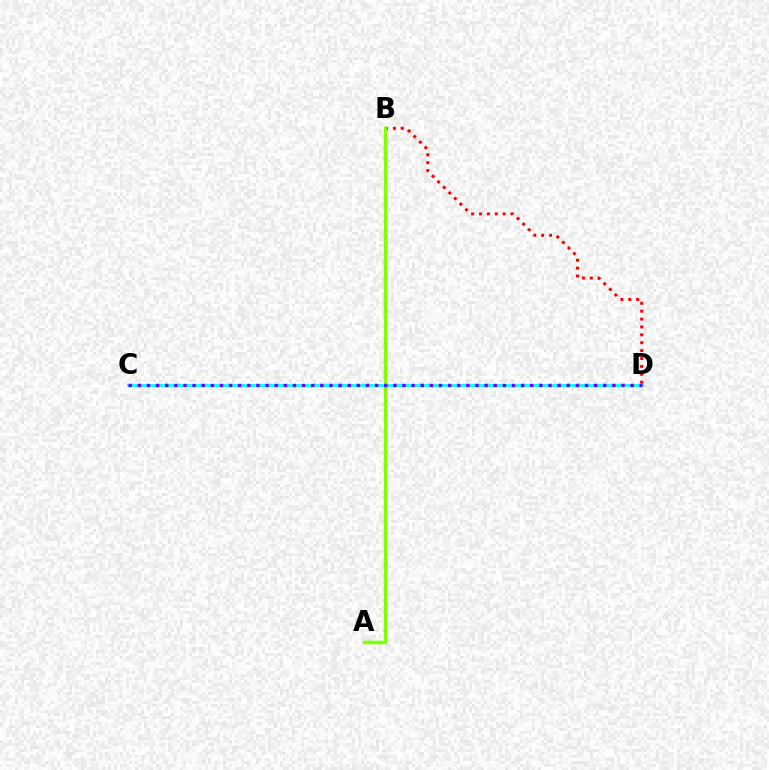{('C', 'D'): [{'color': '#00fff6', 'line_style': 'solid', 'thickness': 2.0}, {'color': '#7200ff', 'line_style': 'dotted', 'thickness': 2.48}], ('B', 'D'): [{'color': '#ff0000', 'line_style': 'dotted', 'thickness': 2.14}], ('A', 'B'): [{'color': '#84ff00', 'line_style': 'solid', 'thickness': 2.5}]}